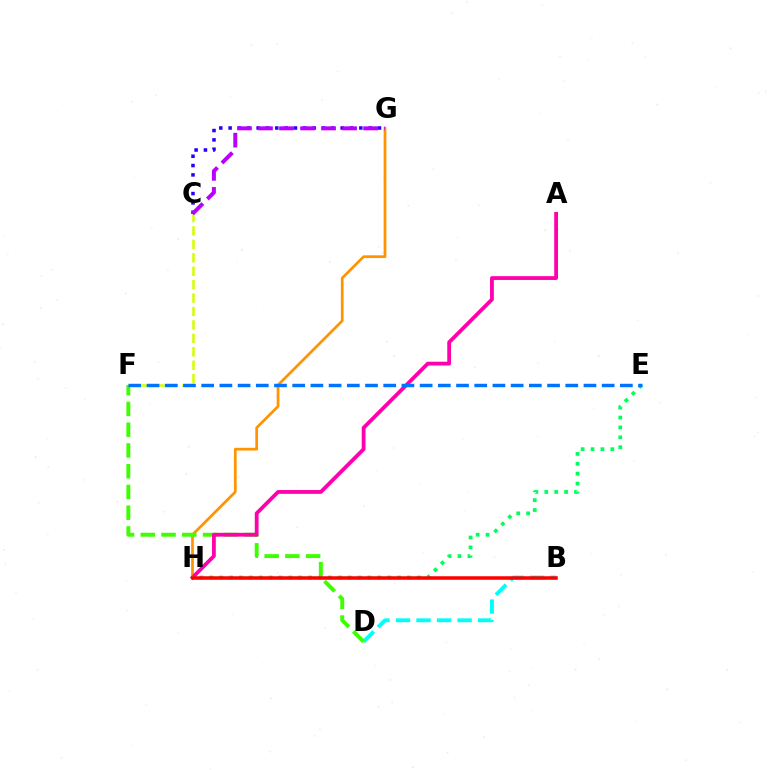{('B', 'D'): [{'color': '#00fff6', 'line_style': 'dashed', 'thickness': 2.79}], ('C', 'G'): [{'color': '#2500ff', 'line_style': 'dotted', 'thickness': 2.54}, {'color': '#b900ff', 'line_style': 'dashed', 'thickness': 2.86}], ('G', 'H'): [{'color': '#ff9400', 'line_style': 'solid', 'thickness': 1.97}], ('C', 'F'): [{'color': '#d1ff00', 'line_style': 'dashed', 'thickness': 1.82}], ('D', 'F'): [{'color': '#3dff00', 'line_style': 'dashed', 'thickness': 2.82}], ('A', 'H'): [{'color': '#ff00ac', 'line_style': 'solid', 'thickness': 2.73}], ('E', 'H'): [{'color': '#00ff5c', 'line_style': 'dotted', 'thickness': 2.69}], ('E', 'F'): [{'color': '#0074ff', 'line_style': 'dashed', 'thickness': 2.47}], ('B', 'H'): [{'color': '#ff0000', 'line_style': 'solid', 'thickness': 2.53}]}